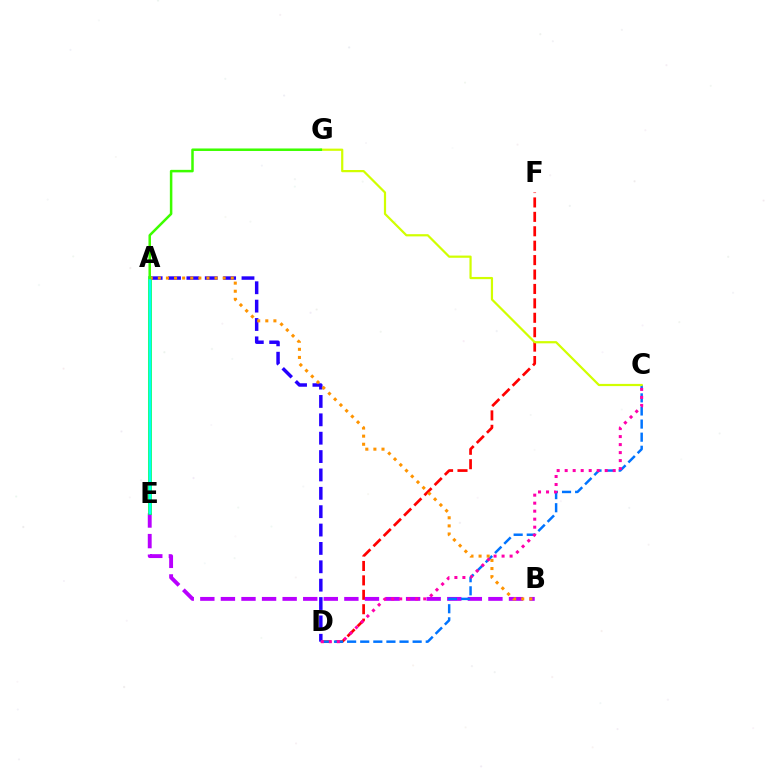{('D', 'F'): [{'color': '#ff0000', 'line_style': 'dashed', 'thickness': 1.96}], ('A', 'D'): [{'color': '#2500ff', 'line_style': 'dashed', 'thickness': 2.5}], ('B', 'E'): [{'color': '#b900ff', 'line_style': 'dashed', 'thickness': 2.8}], ('C', 'D'): [{'color': '#0074ff', 'line_style': 'dashed', 'thickness': 1.78}, {'color': '#ff00ac', 'line_style': 'dotted', 'thickness': 2.18}], ('A', 'E'): [{'color': '#00ff5c', 'line_style': 'solid', 'thickness': 2.66}, {'color': '#00fff6', 'line_style': 'solid', 'thickness': 1.6}], ('A', 'B'): [{'color': '#ff9400', 'line_style': 'dotted', 'thickness': 2.2}], ('C', 'G'): [{'color': '#d1ff00', 'line_style': 'solid', 'thickness': 1.59}], ('A', 'G'): [{'color': '#3dff00', 'line_style': 'solid', 'thickness': 1.81}]}